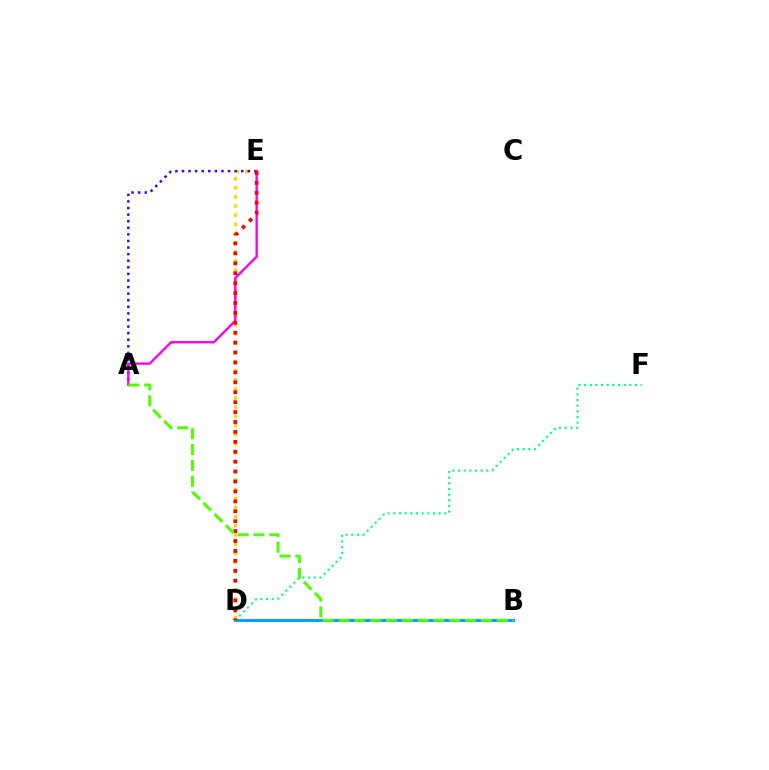{('D', 'E'): [{'color': '#ffd500', 'line_style': 'dotted', 'thickness': 2.48}, {'color': '#ff0000', 'line_style': 'dotted', 'thickness': 2.69}], ('A', 'E'): [{'color': '#3700ff', 'line_style': 'dotted', 'thickness': 1.79}, {'color': '#ff00ed', 'line_style': 'solid', 'thickness': 1.7}], ('B', 'D'): [{'color': '#009eff', 'line_style': 'solid', 'thickness': 2.1}], ('D', 'F'): [{'color': '#00ff86', 'line_style': 'dotted', 'thickness': 1.54}], ('A', 'B'): [{'color': '#4fff00', 'line_style': 'dashed', 'thickness': 2.15}]}